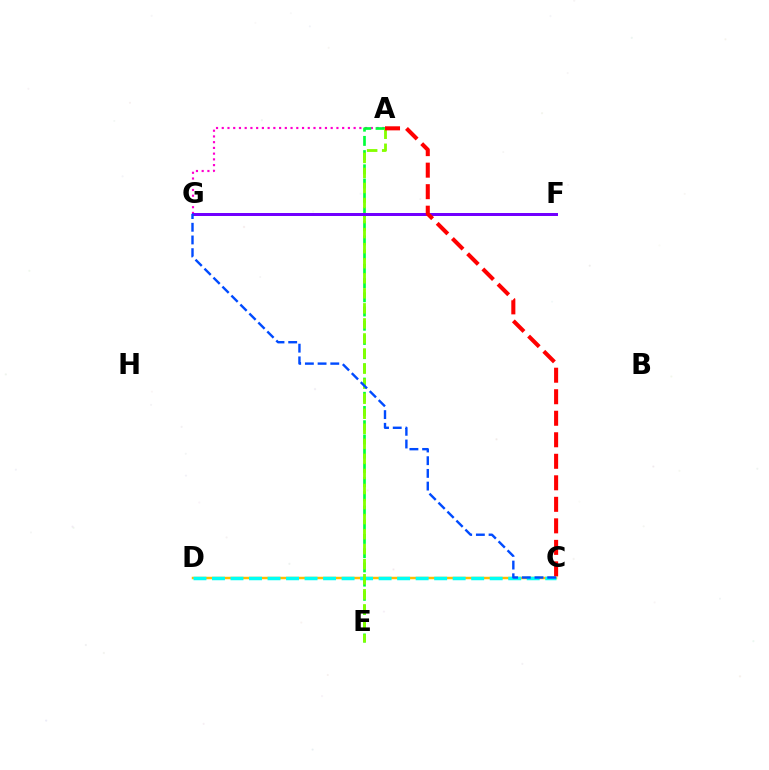{('A', 'G'): [{'color': '#ff00cf', 'line_style': 'dotted', 'thickness': 1.56}], ('C', 'D'): [{'color': '#ffbd00', 'line_style': 'solid', 'thickness': 1.77}, {'color': '#00fff6', 'line_style': 'dashed', 'thickness': 2.52}], ('A', 'E'): [{'color': '#00ff39', 'line_style': 'dashed', 'thickness': 1.93}, {'color': '#84ff00', 'line_style': 'dashed', 'thickness': 2.04}], ('F', 'G'): [{'color': '#7200ff', 'line_style': 'solid', 'thickness': 2.15}], ('A', 'C'): [{'color': '#ff0000', 'line_style': 'dashed', 'thickness': 2.92}], ('C', 'G'): [{'color': '#004bff', 'line_style': 'dashed', 'thickness': 1.72}]}